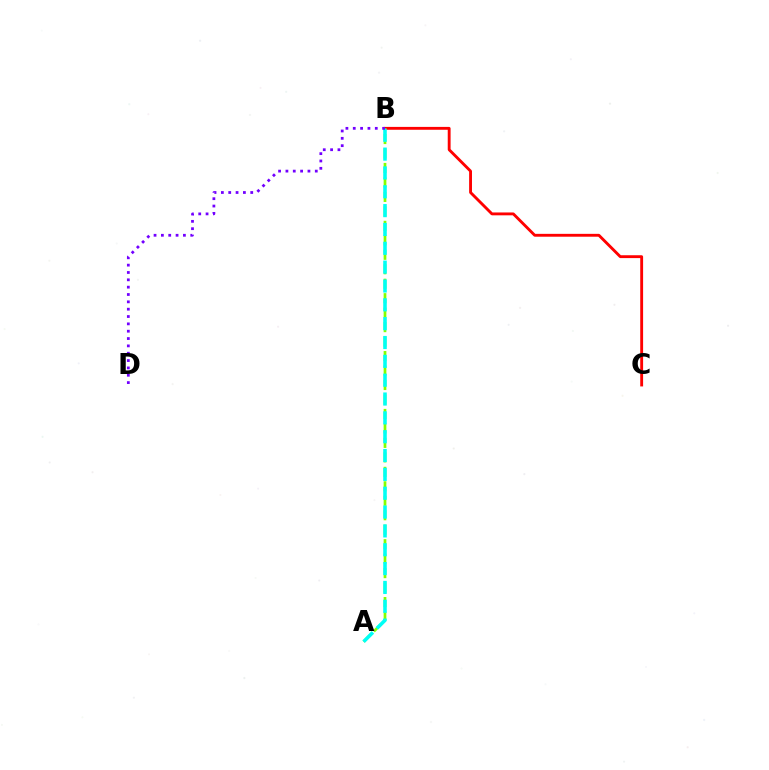{('B', 'C'): [{'color': '#ff0000', 'line_style': 'solid', 'thickness': 2.06}], ('A', 'B'): [{'color': '#84ff00', 'line_style': 'dashed', 'thickness': 1.97}, {'color': '#00fff6', 'line_style': 'dashed', 'thickness': 2.56}], ('B', 'D'): [{'color': '#7200ff', 'line_style': 'dotted', 'thickness': 1.99}]}